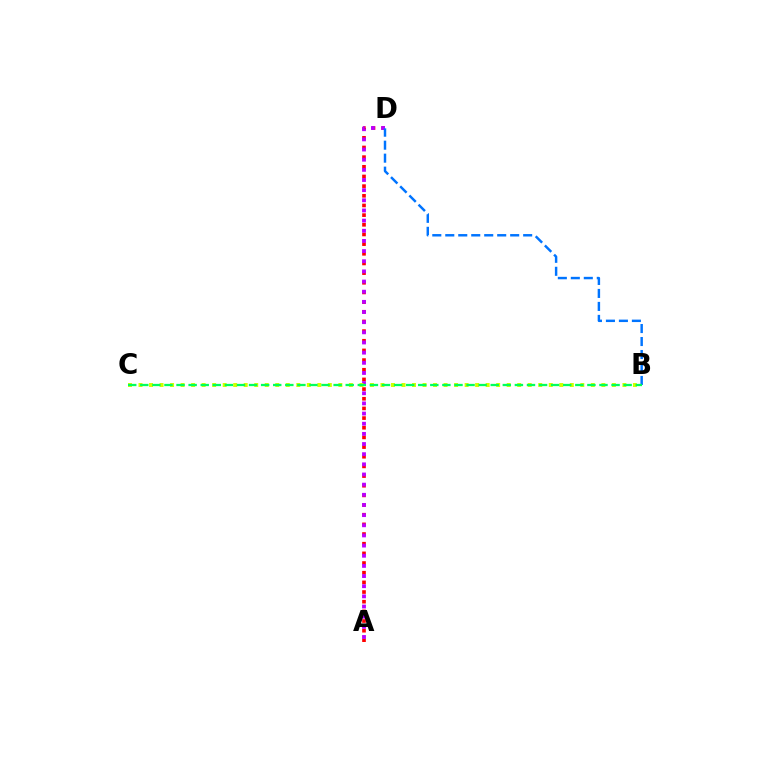{('A', 'D'): [{'color': '#ff0000', 'line_style': 'dotted', 'thickness': 2.63}, {'color': '#b900ff', 'line_style': 'dotted', 'thickness': 2.76}], ('B', 'C'): [{'color': '#d1ff00', 'line_style': 'dotted', 'thickness': 2.86}, {'color': '#00ff5c', 'line_style': 'dashed', 'thickness': 1.64}], ('B', 'D'): [{'color': '#0074ff', 'line_style': 'dashed', 'thickness': 1.76}]}